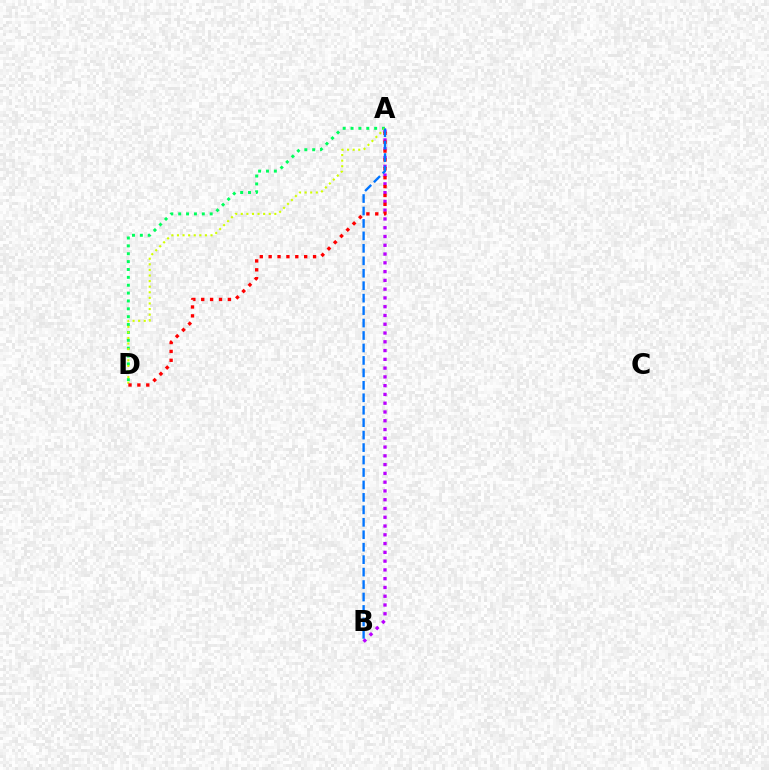{('A', 'B'): [{'color': '#b900ff', 'line_style': 'dotted', 'thickness': 2.38}, {'color': '#0074ff', 'line_style': 'dashed', 'thickness': 1.69}], ('A', 'D'): [{'color': '#00ff5c', 'line_style': 'dotted', 'thickness': 2.14}, {'color': '#d1ff00', 'line_style': 'dotted', 'thickness': 1.52}, {'color': '#ff0000', 'line_style': 'dotted', 'thickness': 2.41}]}